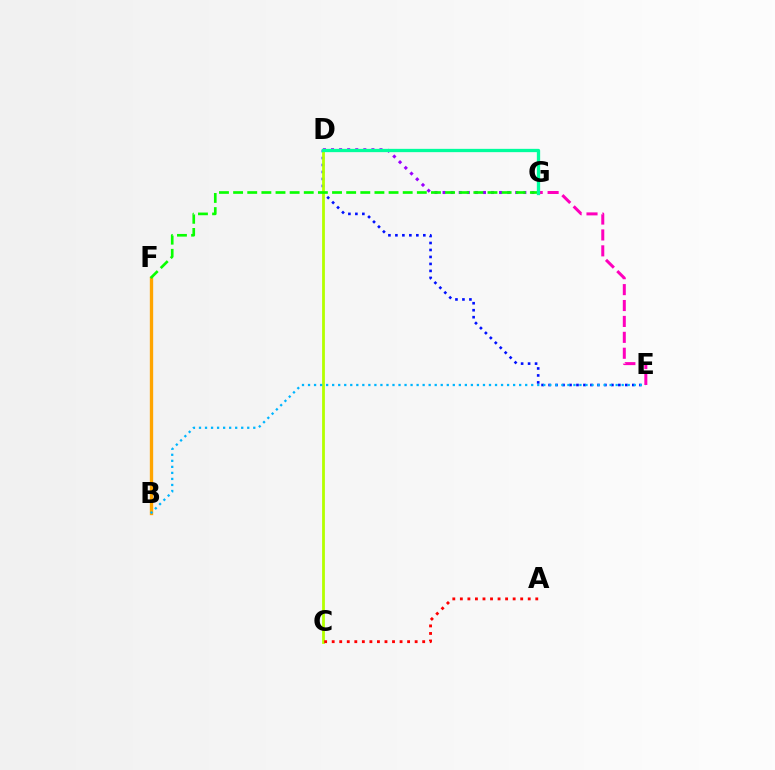{('B', 'F'): [{'color': '#ffa500', 'line_style': 'solid', 'thickness': 2.41}], ('D', 'E'): [{'color': '#0010ff', 'line_style': 'dotted', 'thickness': 1.9}], ('E', 'G'): [{'color': '#ff00bd', 'line_style': 'dashed', 'thickness': 2.16}], ('C', 'D'): [{'color': '#b3ff00', 'line_style': 'solid', 'thickness': 2.02}], ('A', 'C'): [{'color': '#ff0000', 'line_style': 'dotted', 'thickness': 2.05}], ('D', 'G'): [{'color': '#9b00ff', 'line_style': 'dotted', 'thickness': 2.19}, {'color': '#00ff9d', 'line_style': 'solid', 'thickness': 2.38}], ('F', 'G'): [{'color': '#08ff00', 'line_style': 'dashed', 'thickness': 1.92}], ('B', 'E'): [{'color': '#00b5ff', 'line_style': 'dotted', 'thickness': 1.64}]}